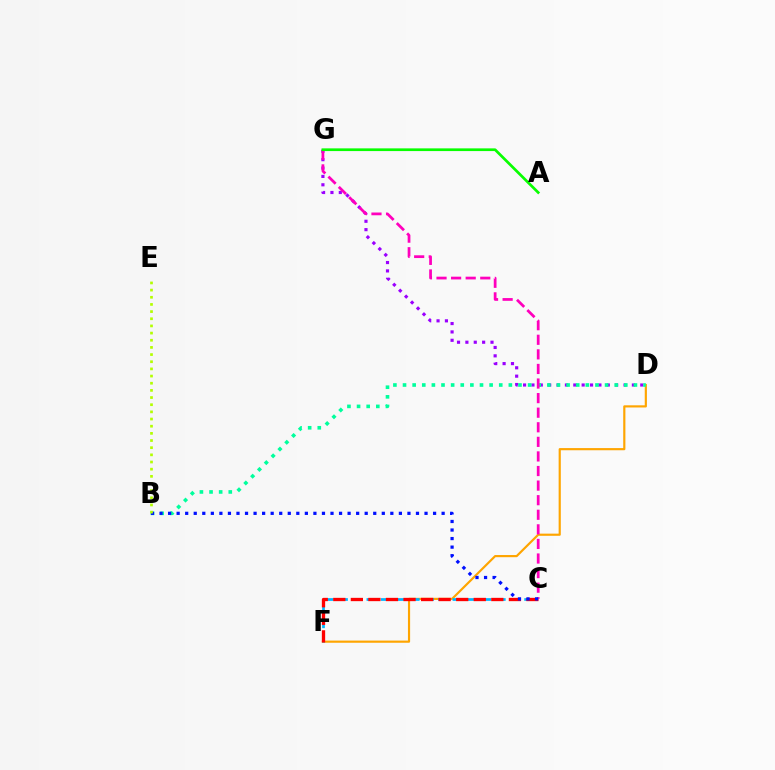{('D', 'F'): [{'color': '#ffa500', 'line_style': 'solid', 'thickness': 1.56}], ('D', 'G'): [{'color': '#9b00ff', 'line_style': 'dotted', 'thickness': 2.27}], ('C', 'F'): [{'color': '#00b5ff', 'line_style': 'dashed', 'thickness': 1.95}, {'color': '#ff0000', 'line_style': 'dashed', 'thickness': 2.39}], ('B', 'D'): [{'color': '#00ff9d', 'line_style': 'dotted', 'thickness': 2.61}], ('C', 'G'): [{'color': '#ff00bd', 'line_style': 'dashed', 'thickness': 1.98}], ('B', 'C'): [{'color': '#0010ff', 'line_style': 'dotted', 'thickness': 2.32}], ('B', 'E'): [{'color': '#b3ff00', 'line_style': 'dotted', 'thickness': 1.95}], ('A', 'G'): [{'color': '#08ff00', 'line_style': 'solid', 'thickness': 1.95}]}